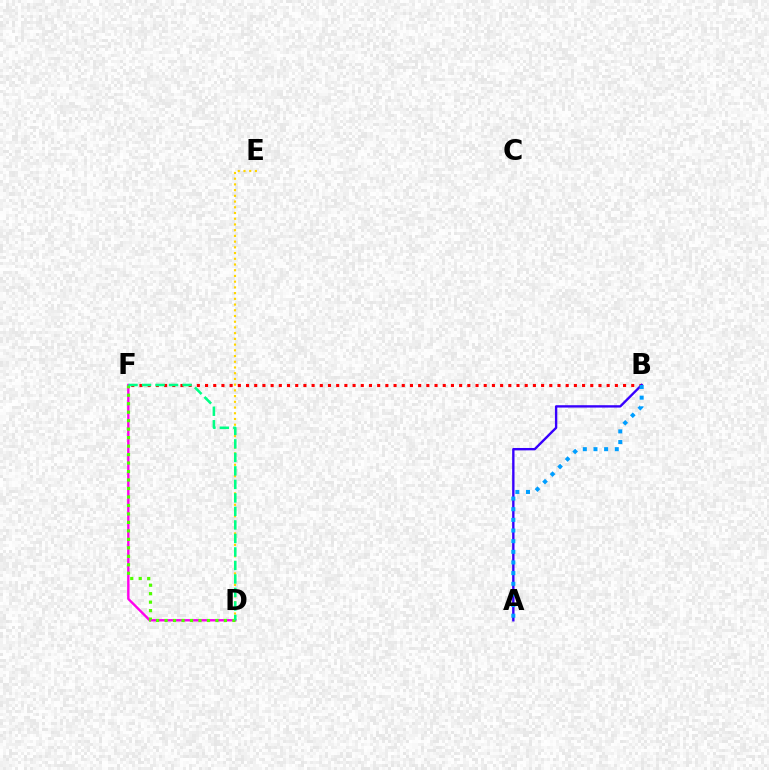{('D', 'F'): [{'color': '#ff00ed', 'line_style': 'solid', 'thickness': 1.73}, {'color': '#4fff00', 'line_style': 'dotted', 'thickness': 2.3}, {'color': '#00ff86', 'line_style': 'dashed', 'thickness': 1.83}], ('B', 'F'): [{'color': '#ff0000', 'line_style': 'dotted', 'thickness': 2.23}], ('D', 'E'): [{'color': '#ffd500', 'line_style': 'dotted', 'thickness': 1.55}], ('A', 'B'): [{'color': '#3700ff', 'line_style': 'solid', 'thickness': 1.7}, {'color': '#009eff', 'line_style': 'dotted', 'thickness': 2.89}]}